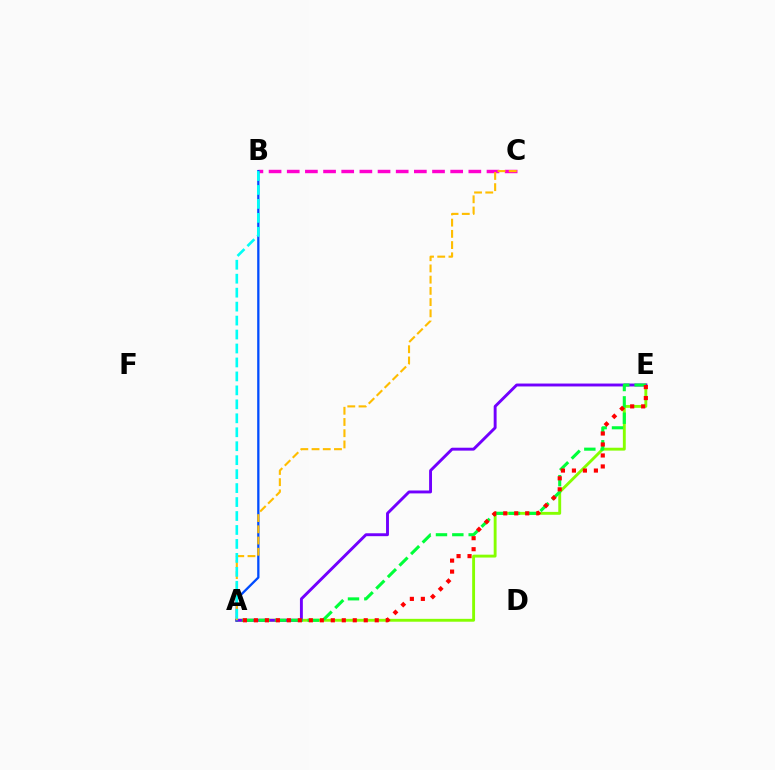{('A', 'E'): [{'color': '#84ff00', 'line_style': 'solid', 'thickness': 2.07}, {'color': '#7200ff', 'line_style': 'solid', 'thickness': 2.09}, {'color': '#00ff39', 'line_style': 'dashed', 'thickness': 2.22}, {'color': '#ff0000', 'line_style': 'dotted', 'thickness': 2.98}], ('B', 'C'): [{'color': '#ff00cf', 'line_style': 'dashed', 'thickness': 2.47}], ('A', 'B'): [{'color': '#004bff', 'line_style': 'solid', 'thickness': 1.66}, {'color': '#00fff6', 'line_style': 'dashed', 'thickness': 1.9}], ('A', 'C'): [{'color': '#ffbd00', 'line_style': 'dashed', 'thickness': 1.52}]}